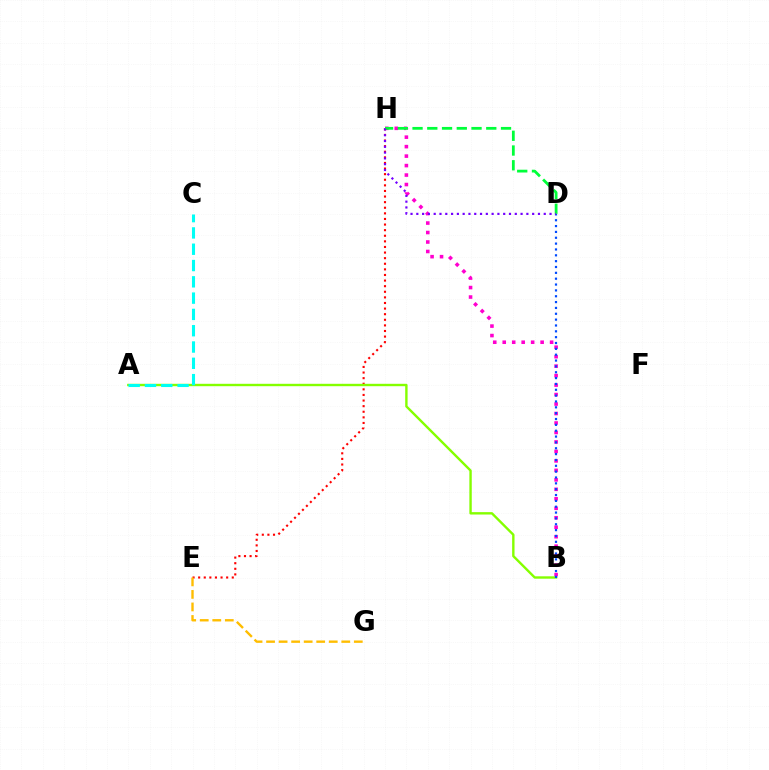{('B', 'H'): [{'color': '#ff00cf', 'line_style': 'dotted', 'thickness': 2.57}], ('E', 'H'): [{'color': '#ff0000', 'line_style': 'dotted', 'thickness': 1.52}], ('E', 'G'): [{'color': '#ffbd00', 'line_style': 'dashed', 'thickness': 1.7}], ('A', 'B'): [{'color': '#84ff00', 'line_style': 'solid', 'thickness': 1.72}], ('D', 'H'): [{'color': '#00ff39', 'line_style': 'dashed', 'thickness': 2.0}, {'color': '#7200ff', 'line_style': 'dotted', 'thickness': 1.57}], ('B', 'D'): [{'color': '#004bff', 'line_style': 'dotted', 'thickness': 1.59}], ('A', 'C'): [{'color': '#00fff6', 'line_style': 'dashed', 'thickness': 2.21}]}